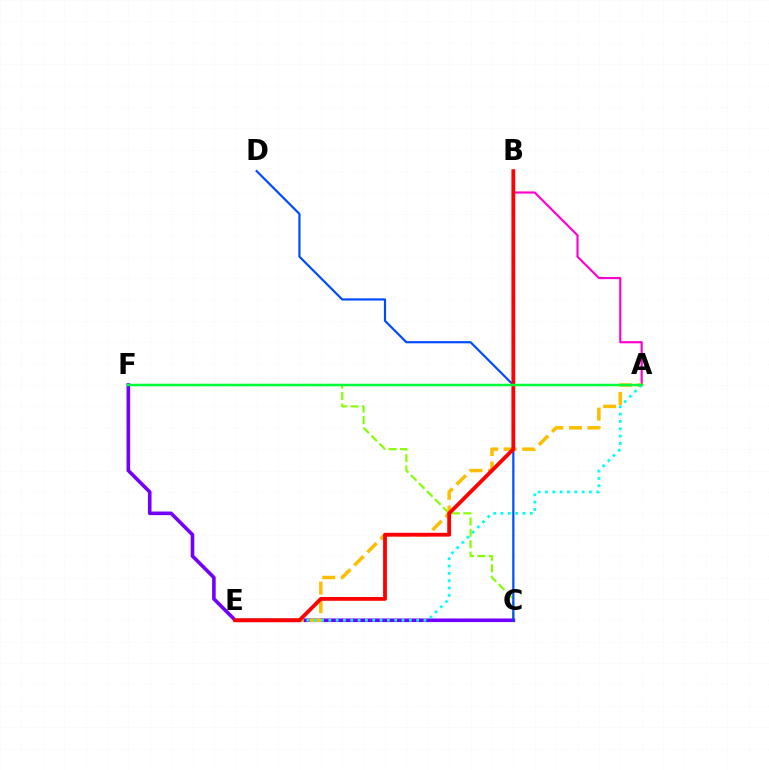{('A', 'B'): [{'color': '#ff00cf', 'line_style': 'solid', 'thickness': 1.55}], ('C', 'F'): [{'color': '#84ff00', 'line_style': 'dashed', 'thickness': 1.55}, {'color': '#7200ff', 'line_style': 'solid', 'thickness': 2.6}], ('A', 'E'): [{'color': '#ffbd00', 'line_style': 'dashed', 'thickness': 2.52}, {'color': '#00fff6', 'line_style': 'dotted', 'thickness': 1.99}], ('C', 'D'): [{'color': '#004bff', 'line_style': 'solid', 'thickness': 1.57}], ('B', 'E'): [{'color': '#ff0000', 'line_style': 'solid', 'thickness': 2.73}], ('A', 'F'): [{'color': '#00ff39', 'line_style': 'solid', 'thickness': 1.79}]}